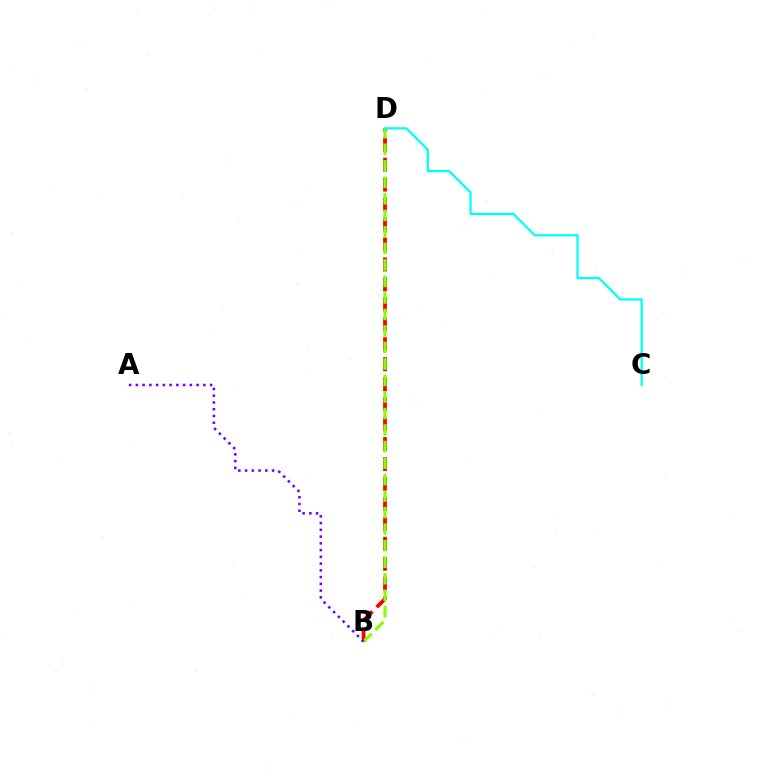{('B', 'D'): [{'color': '#ff0000', 'line_style': 'dashed', 'thickness': 2.71}, {'color': '#84ff00', 'line_style': 'dashed', 'thickness': 2.24}], ('C', 'D'): [{'color': '#00fff6', 'line_style': 'solid', 'thickness': 1.61}], ('A', 'B'): [{'color': '#7200ff', 'line_style': 'dotted', 'thickness': 1.83}]}